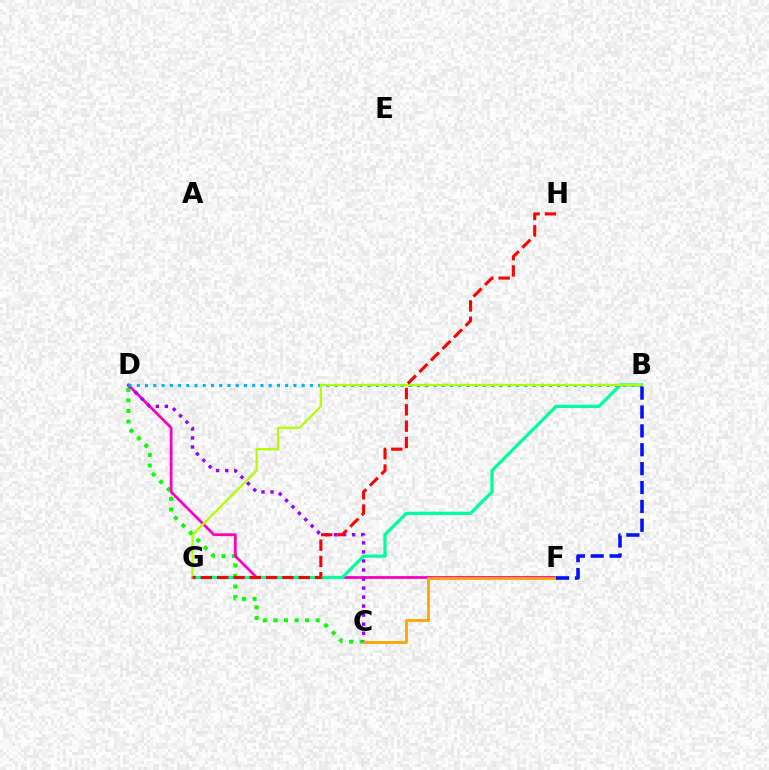{('C', 'D'): [{'color': '#08ff00', 'line_style': 'dotted', 'thickness': 2.87}, {'color': '#9b00ff', 'line_style': 'dotted', 'thickness': 2.46}], ('D', 'F'): [{'color': '#ff00bd', 'line_style': 'solid', 'thickness': 2.02}], ('B', 'G'): [{'color': '#00ff9d', 'line_style': 'solid', 'thickness': 2.35}, {'color': '#b3ff00', 'line_style': 'solid', 'thickness': 1.61}], ('B', 'D'): [{'color': '#00b5ff', 'line_style': 'dotted', 'thickness': 2.24}], ('C', 'F'): [{'color': '#ffa500', 'line_style': 'solid', 'thickness': 2.03}], ('B', 'F'): [{'color': '#0010ff', 'line_style': 'dashed', 'thickness': 2.56}], ('G', 'H'): [{'color': '#ff0000', 'line_style': 'dashed', 'thickness': 2.22}]}